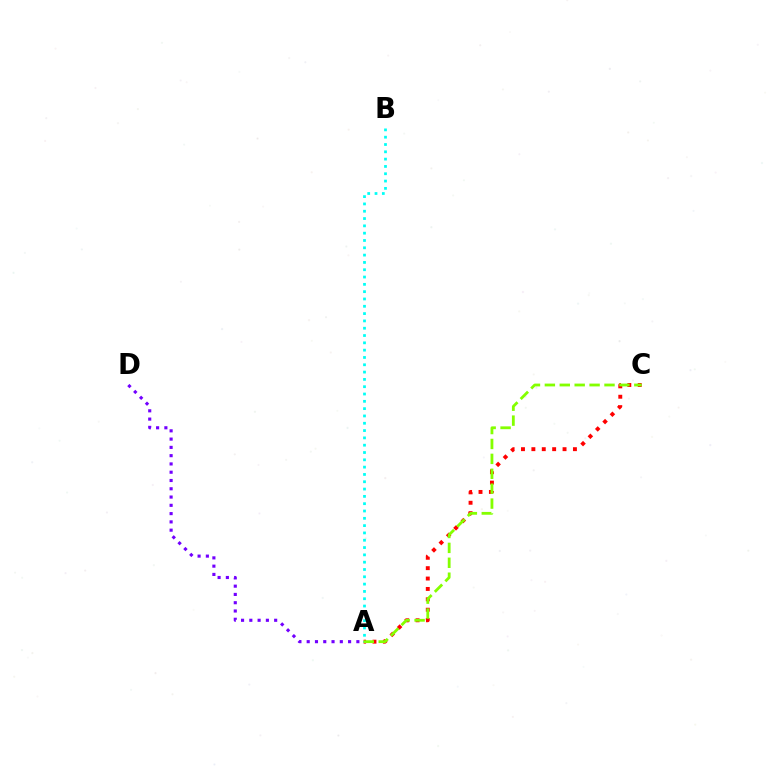{('A', 'C'): [{'color': '#ff0000', 'line_style': 'dotted', 'thickness': 2.82}, {'color': '#84ff00', 'line_style': 'dashed', 'thickness': 2.03}], ('A', 'B'): [{'color': '#00fff6', 'line_style': 'dotted', 'thickness': 1.99}], ('A', 'D'): [{'color': '#7200ff', 'line_style': 'dotted', 'thickness': 2.25}]}